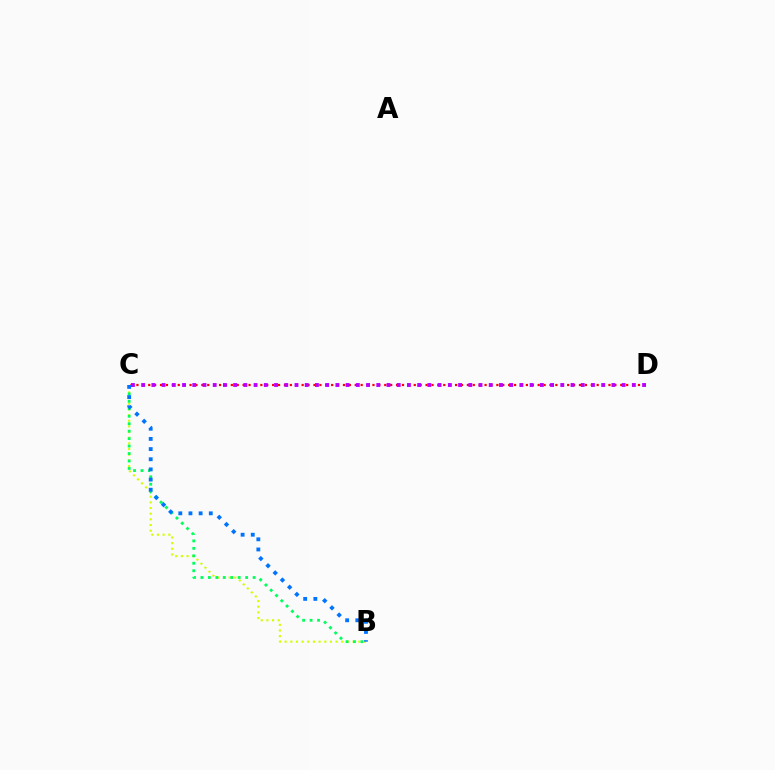{('B', 'C'): [{'color': '#d1ff00', 'line_style': 'dotted', 'thickness': 1.54}, {'color': '#00ff5c', 'line_style': 'dotted', 'thickness': 2.03}, {'color': '#0074ff', 'line_style': 'dotted', 'thickness': 2.76}], ('C', 'D'): [{'color': '#ff0000', 'line_style': 'dotted', 'thickness': 1.6}, {'color': '#b900ff', 'line_style': 'dotted', 'thickness': 2.78}]}